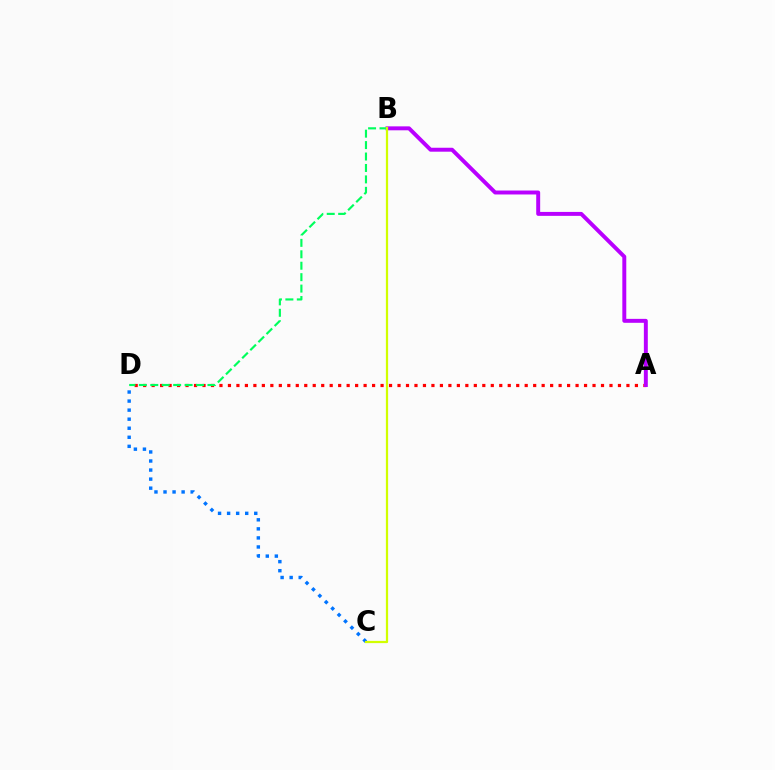{('A', 'D'): [{'color': '#ff0000', 'line_style': 'dotted', 'thickness': 2.3}], ('A', 'B'): [{'color': '#b900ff', 'line_style': 'solid', 'thickness': 2.84}], ('B', 'D'): [{'color': '#00ff5c', 'line_style': 'dashed', 'thickness': 1.55}], ('C', 'D'): [{'color': '#0074ff', 'line_style': 'dotted', 'thickness': 2.46}], ('B', 'C'): [{'color': '#d1ff00', 'line_style': 'solid', 'thickness': 1.61}]}